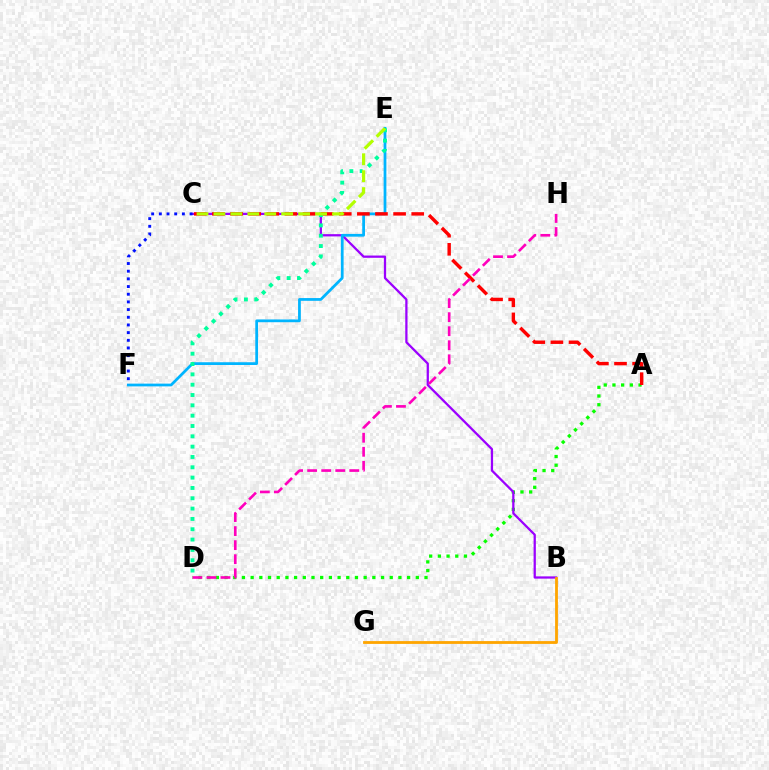{('A', 'D'): [{'color': '#08ff00', 'line_style': 'dotted', 'thickness': 2.36}], ('B', 'C'): [{'color': '#9b00ff', 'line_style': 'solid', 'thickness': 1.63}], ('B', 'G'): [{'color': '#ffa500', 'line_style': 'solid', 'thickness': 2.02}], ('E', 'F'): [{'color': '#00b5ff', 'line_style': 'solid', 'thickness': 1.99}], ('A', 'C'): [{'color': '#ff0000', 'line_style': 'dashed', 'thickness': 2.46}], ('D', 'E'): [{'color': '#00ff9d', 'line_style': 'dotted', 'thickness': 2.81}], ('C', 'E'): [{'color': '#b3ff00', 'line_style': 'dashed', 'thickness': 2.3}], ('C', 'F'): [{'color': '#0010ff', 'line_style': 'dotted', 'thickness': 2.09}], ('D', 'H'): [{'color': '#ff00bd', 'line_style': 'dashed', 'thickness': 1.91}]}